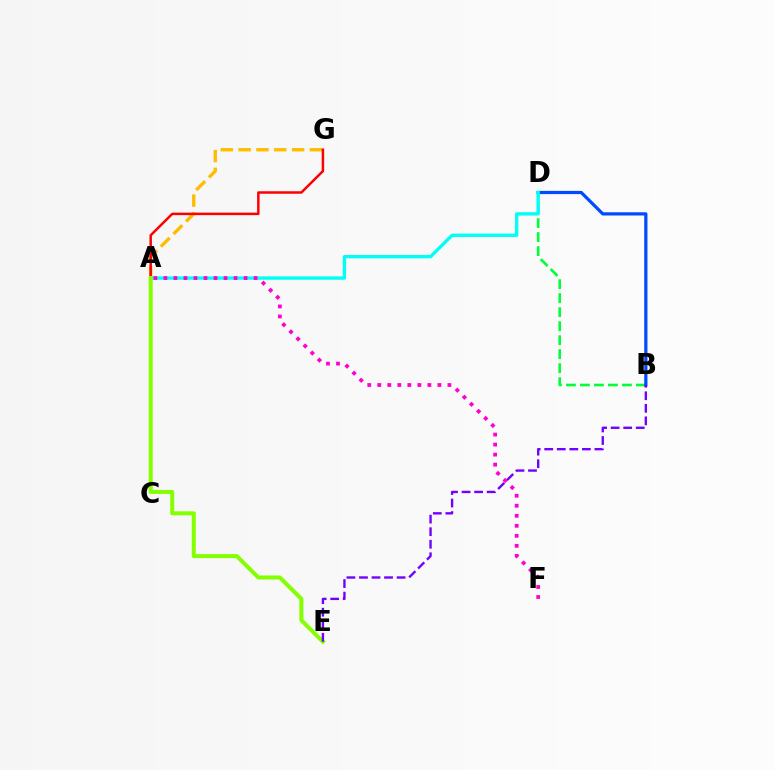{('B', 'D'): [{'color': '#00ff39', 'line_style': 'dashed', 'thickness': 1.9}, {'color': '#004bff', 'line_style': 'solid', 'thickness': 2.32}], ('A', 'G'): [{'color': '#ffbd00', 'line_style': 'dashed', 'thickness': 2.42}, {'color': '#ff0000', 'line_style': 'solid', 'thickness': 1.79}], ('A', 'D'): [{'color': '#00fff6', 'line_style': 'solid', 'thickness': 2.41}], ('A', 'E'): [{'color': '#84ff00', 'line_style': 'solid', 'thickness': 2.89}], ('B', 'E'): [{'color': '#7200ff', 'line_style': 'dashed', 'thickness': 1.7}], ('A', 'F'): [{'color': '#ff00cf', 'line_style': 'dotted', 'thickness': 2.72}]}